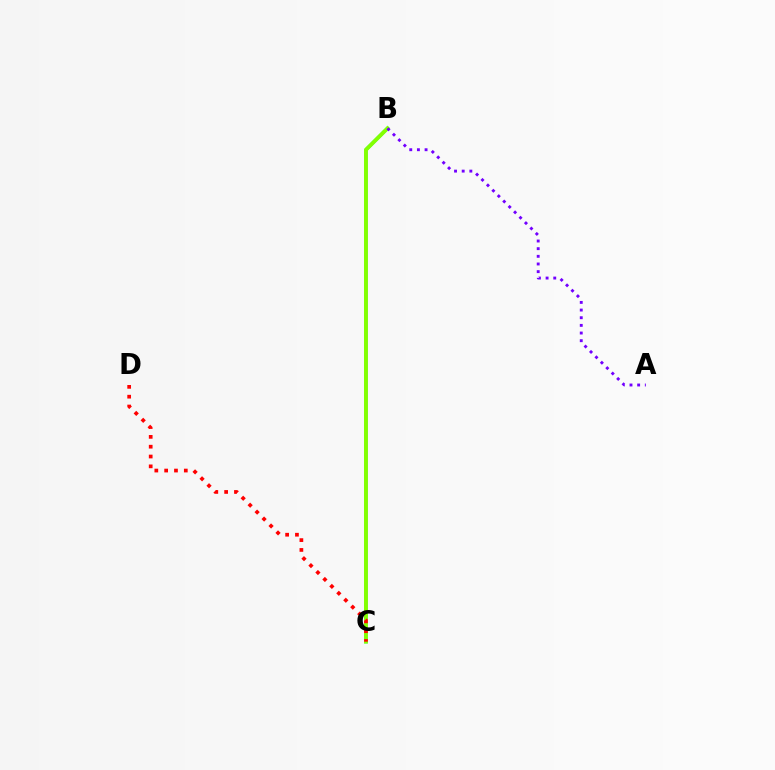{('B', 'C'): [{'color': '#00fff6', 'line_style': 'solid', 'thickness': 2.45}, {'color': '#84ff00', 'line_style': 'solid', 'thickness': 2.78}], ('A', 'B'): [{'color': '#7200ff', 'line_style': 'dotted', 'thickness': 2.08}], ('C', 'D'): [{'color': '#ff0000', 'line_style': 'dotted', 'thickness': 2.67}]}